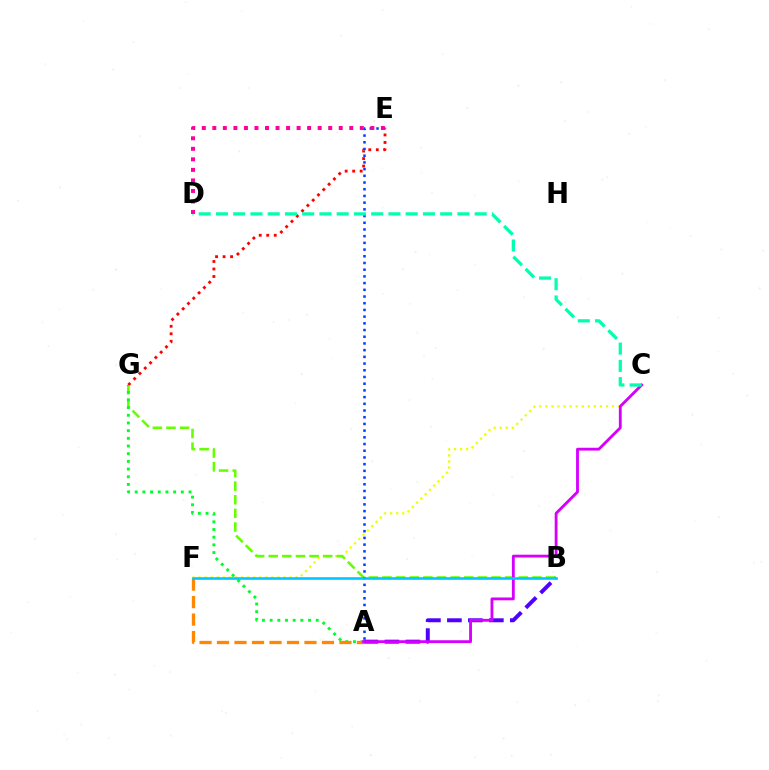{('E', 'G'): [{'color': '#ff0000', 'line_style': 'dotted', 'thickness': 2.04}], ('A', 'B'): [{'color': '#4f00ff', 'line_style': 'dashed', 'thickness': 2.85}], ('C', 'F'): [{'color': '#eeff00', 'line_style': 'dotted', 'thickness': 1.65}], ('B', 'G'): [{'color': '#66ff00', 'line_style': 'dashed', 'thickness': 1.85}], ('A', 'G'): [{'color': '#00ff27', 'line_style': 'dotted', 'thickness': 2.09}], ('A', 'F'): [{'color': '#ff8800', 'line_style': 'dashed', 'thickness': 2.38}], ('A', 'E'): [{'color': '#003fff', 'line_style': 'dotted', 'thickness': 1.82}], ('A', 'C'): [{'color': '#d600ff', 'line_style': 'solid', 'thickness': 2.04}], ('C', 'D'): [{'color': '#00ffaf', 'line_style': 'dashed', 'thickness': 2.34}], ('B', 'F'): [{'color': '#00c7ff', 'line_style': 'solid', 'thickness': 1.87}], ('D', 'E'): [{'color': '#ff00a0', 'line_style': 'dotted', 'thickness': 2.86}]}